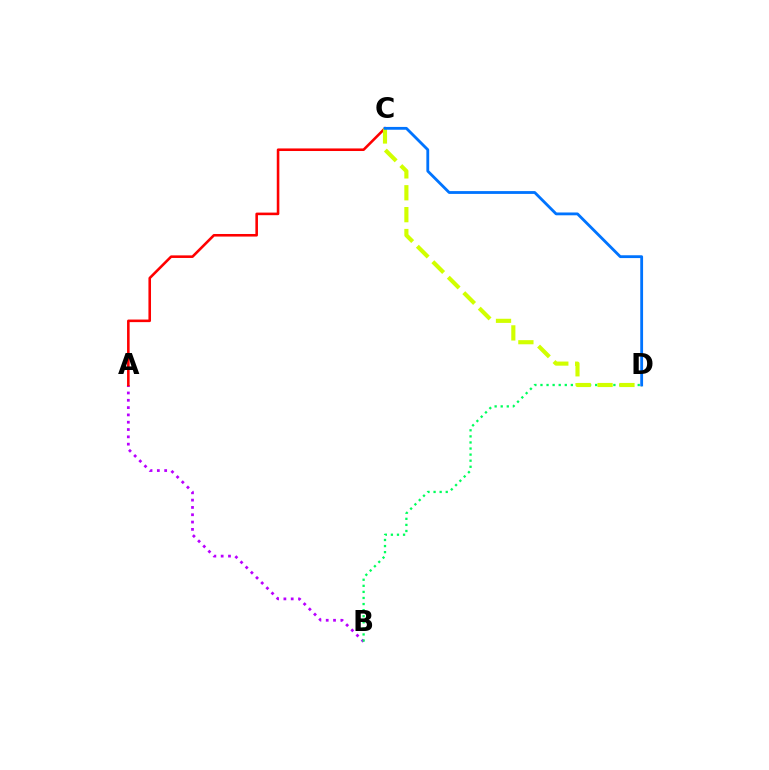{('A', 'B'): [{'color': '#b900ff', 'line_style': 'dotted', 'thickness': 1.99}], ('A', 'C'): [{'color': '#ff0000', 'line_style': 'solid', 'thickness': 1.86}], ('B', 'D'): [{'color': '#00ff5c', 'line_style': 'dotted', 'thickness': 1.65}], ('C', 'D'): [{'color': '#d1ff00', 'line_style': 'dashed', 'thickness': 2.97}, {'color': '#0074ff', 'line_style': 'solid', 'thickness': 2.03}]}